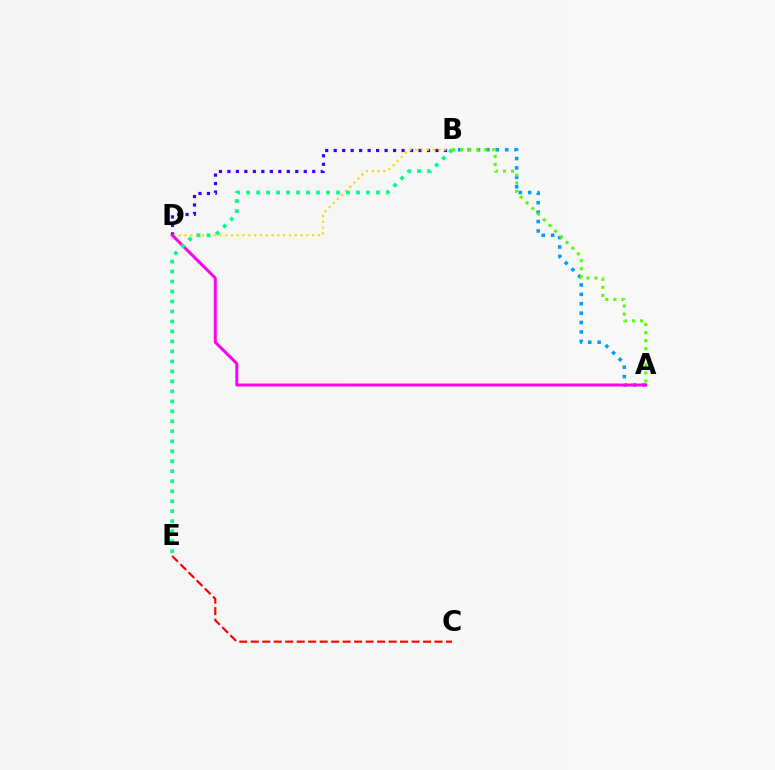{('C', 'E'): [{'color': '#ff0000', 'line_style': 'dashed', 'thickness': 1.56}], ('B', 'D'): [{'color': '#3700ff', 'line_style': 'dotted', 'thickness': 2.31}, {'color': '#ffd500', 'line_style': 'dotted', 'thickness': 1.58}], ('A', 'B'): [{'color': '#009eff', 'line_style': 'dotted', 'thickness': 2.55}, {'color': '#4fff00', 'line_style': 'dotted', 'thickness': 2.18}], ('A', 'D'): [{'color': '#ff00ed', 'line_style': 'solid', 'thickness': 2.15}], ('B', 'E'): [{'color': '#00ff86', 'line_style': 'dotted', 'thickness': 2.71}]}